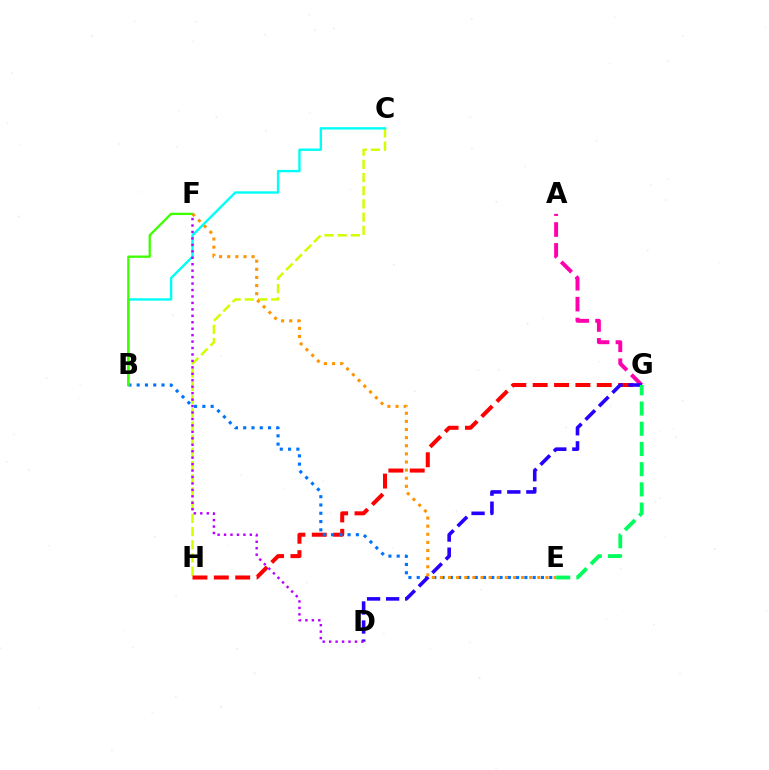{('C', 'H'): [{'color': '#d1ff00', 'line_style': 'dashed', 'thickness': 1.79}], ('G', 'H'): [{'color': '#ff0000', 'line_style': 'dashed', 'thickness': 2.9}], ('A', 'G'): [{'color': '#ff00ac', 'line_style': 'dashed', 'thickness': 2.84}], ('B', 'E'): [{'color': '#0074ff', 'line_style': 'dotted', 'thickness': 2.25}], ('B', 'C'): [{'color': '#00fff6', 'line_style': 'solid', 'thickness': 1.71}], ('B', 'F'): [{'color': '#3dff00', 'line_style': 'solid', 'thickness': 1.66}], ('D', 'G'): [{'color': '#2500ff', 'line_style': 'dashed', 'thickness': 2.59}], ('E', 'F'): [{'color': '#ff9400', 'line_style': 'dotted', 'thickness': 2.21}], ('D', 'F'): [{'color': '#b900ff', 'line_style': 'dotted', 'thickness': 1.75}], ('E', 'G'): [{'color': '#00ff5c', 'line_style': 'dashed', 'thickness': 2.75}]}